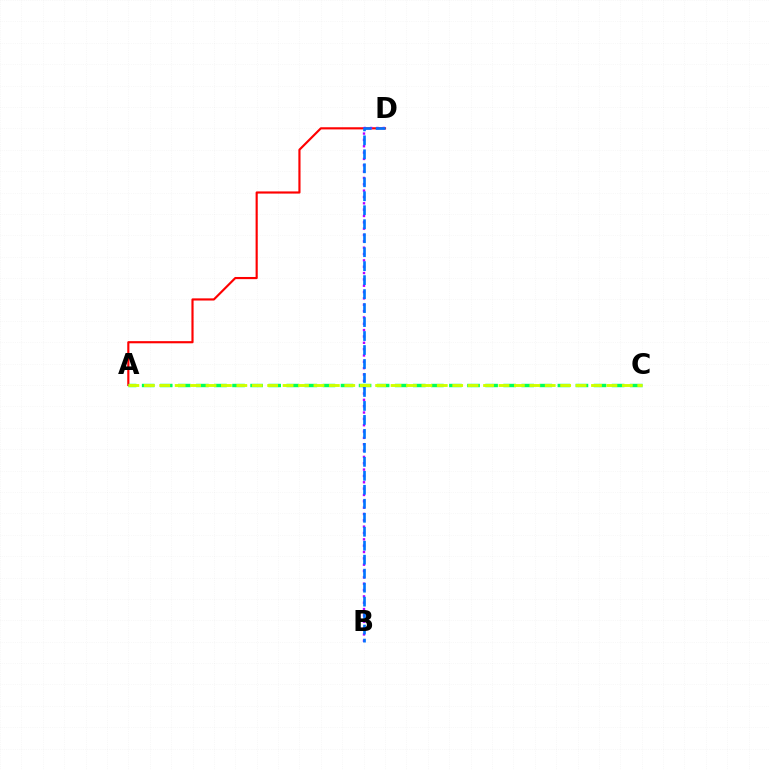{('A', 'D'): [{'color': '#ff0000', 'line_style': 'solid', 'thickness': 1.55}], ('B', 'D'): [{'color': '#b900ff', 'line_style': 'dotted', 'thickness': 1.72}, {'color': '#0074ff', 'line_style': 'dashed', 'thickness': 1.9}], ('A', 'C'): [{'color': '#00ff5c', 'line_style': 'dashed', 'thickness': 2.46}, {'color': '#d1ff00', 'line_style': 'dashed', 'thickness': 2.09}]}